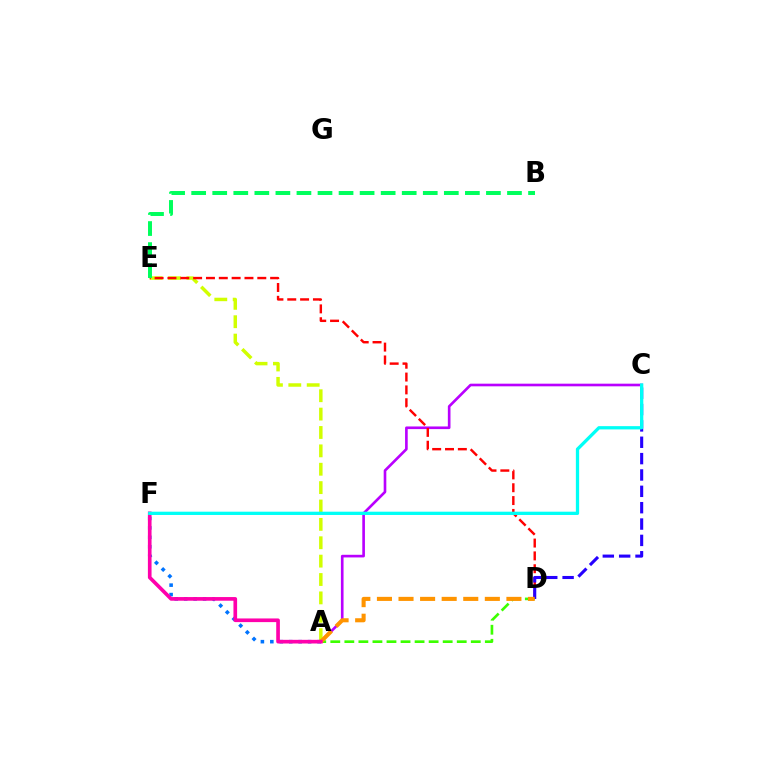{('A', 'C'): [{'color': '#b900ff', 'line_style': 'solid', 'thickness': 1.9}], ('A', 'D'): [{'color': '#3dff00', 'line_style': 'dashed', 'thickness': 1.91}, {'color': '#ff9400', 'line_style': 'dashed', 'thickness': 2.93}], ('A', 'E'): [{'color': '#d1ff00', 'line_style': 'dashed', 'thickness': 2.5}], ('A', 'F'): [{'color': '#0074ff', 'line_style': 'dotted', 'thickness': 2.57}, {'color': '#ff00ac', 'line_style': 'solid', 'thickness': 2.64}], ('D', 'E'): [{'color': '#ff0000', 'line_style': 'dashed', 'thickness': 1.74}], ('C', 'D'): [{'color': '#2500ff', 'line_style': 'dashed', 'thickness': 2.22}], ('B', 'E'): [{'color': '#00ff5c', 'line_style': 'dashed', 'thickness': 2.86}], ('C', 'F'): [{'color': '#00fff6', 'line_style': 'solid', 'thickness': 2.36}]}